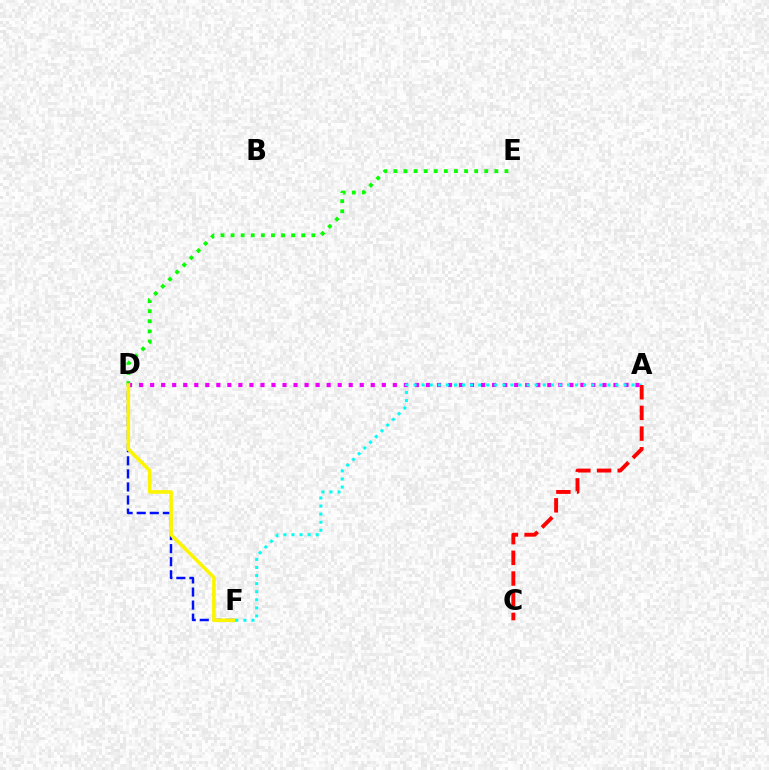{('D', 'F'): [{'color': '#0010ff', 'line_style': 'dashed', 'thickness': 1.78}, {'color': '#fcf500', 'line_style': 'solid', 'thickness': 2.59}], ('D', 'E'): [{'color': '#08ff00', 'line_style': 'dotted', 'thickness': 2.74}], ('A', 'D'): [{'color': '#ee00ff', 'line_style': 'dotted', 'thickness': 3.0}], ('A', 'F'): [{'color': '#00fff6', 'line_style': 'dotted', 'thickness': 2.19}], ('A', 'C'): [{'color': '#ff0000', 'line_style': 'dashed', 'thickness': 2.81}]}